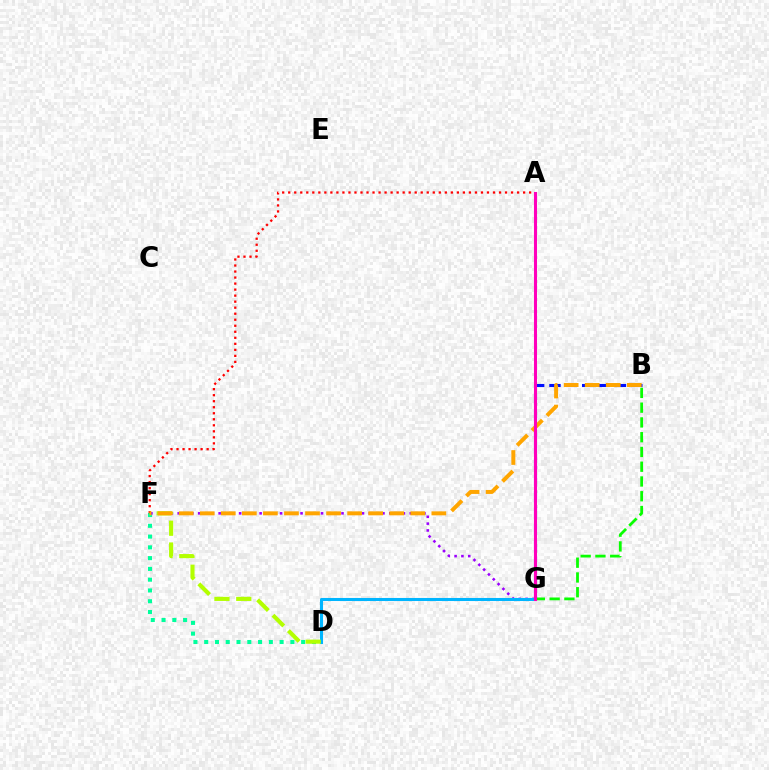{('D', 'F'): [{'color': '#00ff9d', 'line_style': 'dotted', 'thickness': 2.93}, {'color': '#b3ff00', 'line_style': 'dashed', 'thickness': 2.96}], ('F', 'G'): [{'color': '#9b00ff', 'line_style': 'dotted', 'thickness': 1.85}], ('B', 'G'): [{'color': '#0010ff', 'line_style': 'dashed', 'thickness': 2.22}, {'color': '#08ff00', 'line_style': 'dashed', 'thickness': 2.01}], ('D', 'G'): [{'color': '#00b5ff', 'line_style': 'solid', 'thickness': 2.21}], ('A', 'F'): [{'color': '#ff0000', 'line_style': 'dotted', 'thickness': 1.64}], ('B', 'F'): [{'color': '#ffa500', 'line_style': 'dashed', 'thickness': 2.86}], ('A', 'G'): [{'color': '#ff00bd', 'line_style': 'solid', 'thickness': 2.21}]}